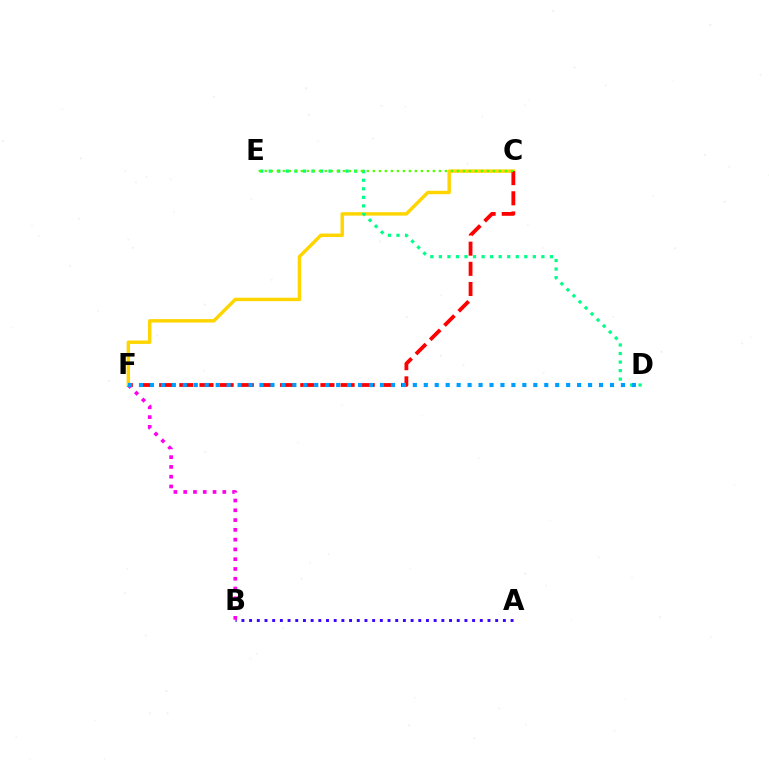{('A', 'B'): [{'color': '#3700ff', 'line_style': 'dotted', 'thickness': 2.09}], ('C', 'F'): [{'color': '#ffd500', 'line_style': 'solid', 'thickness': 2.47}, {'color': '#ff0000', 'line_style': 'dashed', 'thickness': 2.74}], ('B', 'F'): [{'color': '#ff00ed', 'line_style': 'dotted', 'thickness': 2.66}], ('D', 'E'): [{'color': '#00ff86', 'line_style': 'dotted', 'thickness': 2.32}], ('D', 'F'): [{'color': '#009eff', 'line_style': 'dotted', 'thickness': 2.98}], ('C', 'E'): [{'color': '#4fff00', 'line_style': 'dotted', 'thickness': 1.63}]}